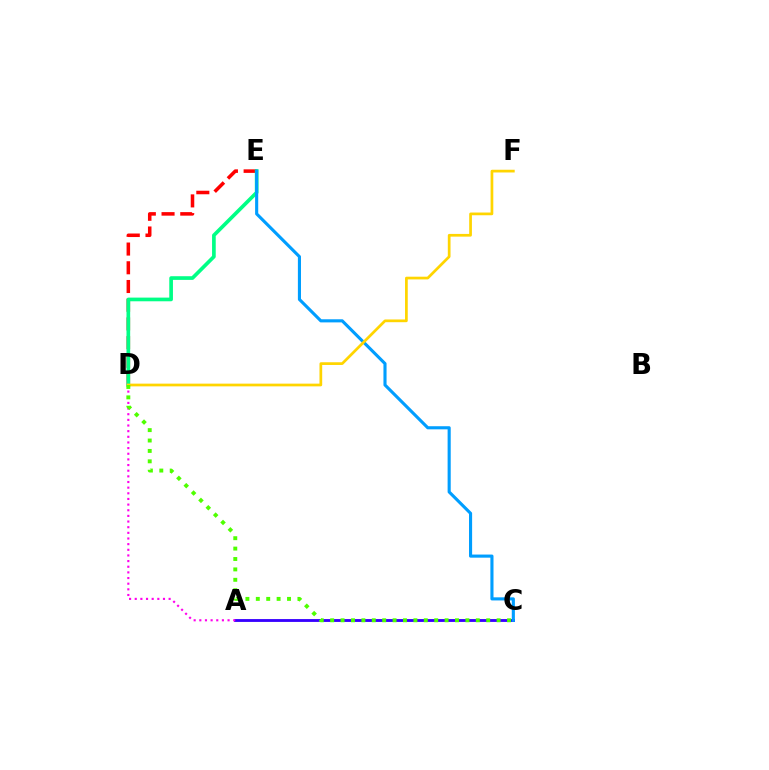{('A', 'C'): [{'color': '#3700ff', 'line_style': 'solid', 'thickness': 2.05}], ('D', 'E'): [{'color': '#ff0000', 'line_style': 'dashed', 'thickness': 2.54}, {'color': '#00ff86', 'line_style': 'solid', 'thickness': 2.65}], ('A', 'D'): [{'color': '#ff00ed', 'line_style': 'dotted', 'thickness': 1.53}], ('C', 'E'): [{'color': '#009eff', 'line_style': 'solid', 'thickness': 2.24}], ('D', 'F'): [{'color': '#ffd500', 'line_style': 'solid', 'thickness': 1.96}], ('C', 'D'): [{'color': '#4fff00', 'line_style': 'dotted', 'thickness': 2.83}]}